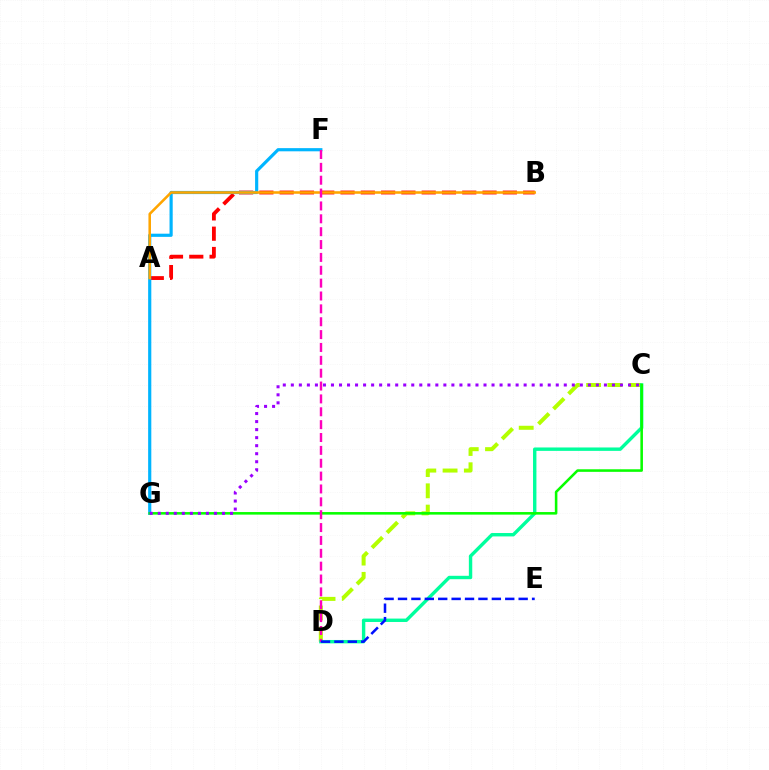{('C', 'D'): [{'color': '#b3ff00', 'line_style': 'dashed', 'thickness': 2.89}, {'color': '#00ff9d', 'line_style': 'solid', 'thickness': 2.45}], ('A', 'B'): [{'color': '#ff0000', 'line_style': 'dashed', 'thickness': 2.76}, {'color': '#ffa500', 'line_style': 'solid', 'thickness': 1.84}], ('F', 'G'): [{'color': '#00b5ff', 'line_style': 'solid', 'thickness': 2.28}], ('C', 'G'): [{'color': '#08ff00', 'line_style': 'solid', 'thickness': 1.85}, {'color': '#9b00ff', 'line_style': 'dotted', 'thickness': 2.18}], ('D', 'F'): [{'color': '#ff00bd', 'line_style': 'dashed', 'thickness': 1.75}], ('D', 'E'): [{'color': '#0010ff', 'line_style': 'dashed', 'thickness': 1.82}]}